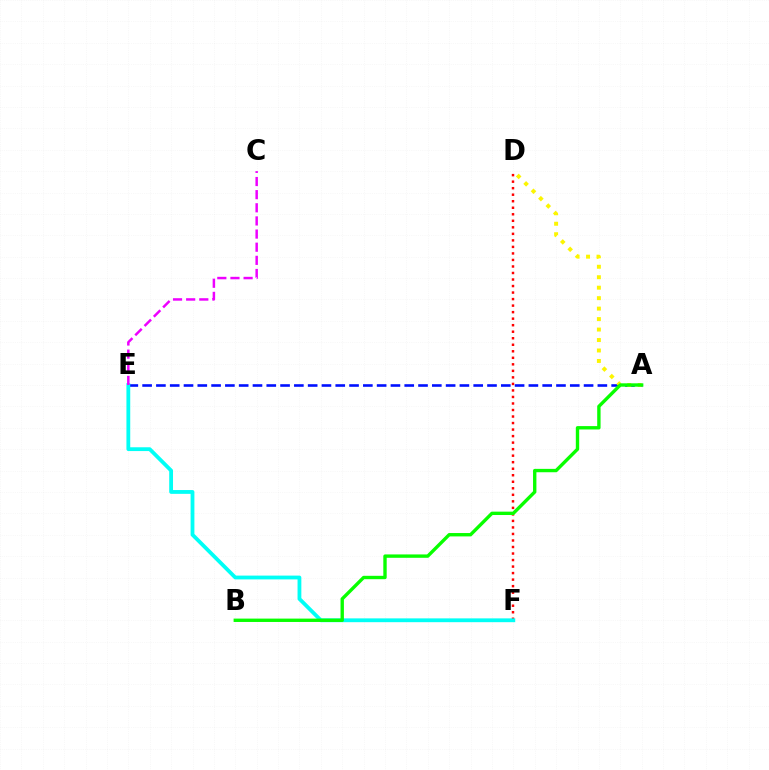{('A', 'E'): [{'color': '#0010ff', 'line_style': 'dashed', 'thickness': 1.87}], ('D', 'F'): [{'color': '#ff0000', 'line_style': 'dotted', 'thickness': 1.77}], ('A', 'D'): [{'color': '#fcf500', 'line_style': 'dotted', 'thickness': 2.84}], ('E', 'F'): [{'color': '#00fff6', 'line_style': 'solid', 'thickness': 2.74}], ('A', 'B'): [{'color': '#08ff00', 'line_style': 'solid', 'thickness': 2.43}], ('C', 'E'): [{'color': '#ee00ff', 'line_style': 'dashed', 'thickness': 1.78}]}